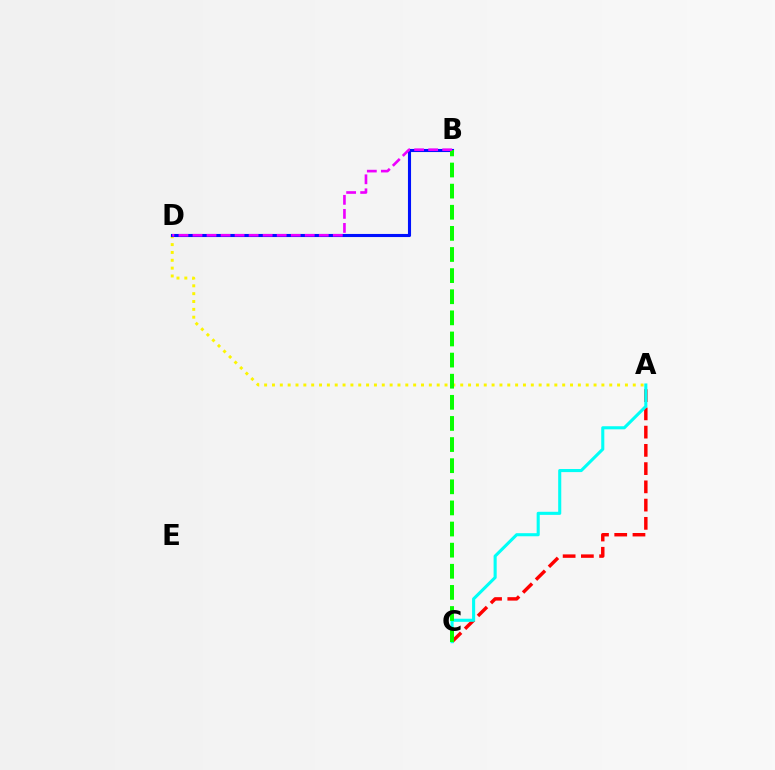{('A', 'C'): [{'color': '#ff0000', 'line_style': 'dashed', 'thickness': 2.48}, {'color': '#00fff6', 'line_style': 'solid', 'thickness': 2.22}], ('A', 'D'): [{'color': '#fcf500', 'line_style': 'dotted', 'thickness': 2.13}], ('B', 'D'): [{'color': '#0010ff', 'line_style': 'solid', 'thickness': 2.23}, {'color': '#ee00ff', 'line_style': 'dashed', 'thickness': 1.91}], ('B', 'C'): [{'color': '#08ff00', 'line_style': 'dashed', 'thickness': 2.87}]}